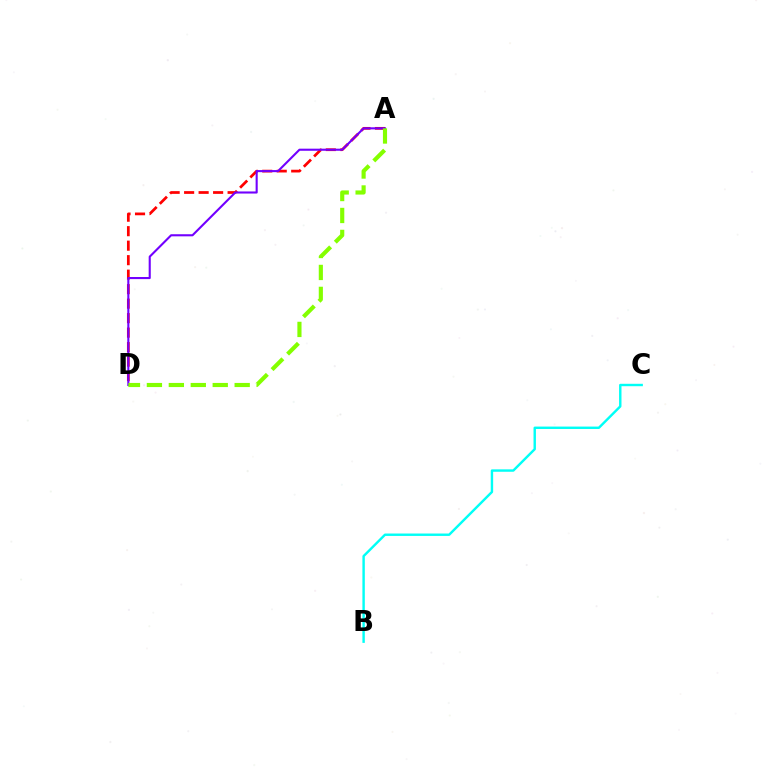{('A', 'D'): [{'color': '#ff0000', 'line_style': 'dashed', 'thickness': 1.97}, {'color': '#7200ff', 'line_style': 'solid', 'thickness': 1.51}, {'color': '#84ff00', 'line_style': 'dashed', 'thickness': 2.98}], ('B', 'C'): [{'color': '#00fff6', 'line_style': 'solid', 'thickness': 1.74}]}